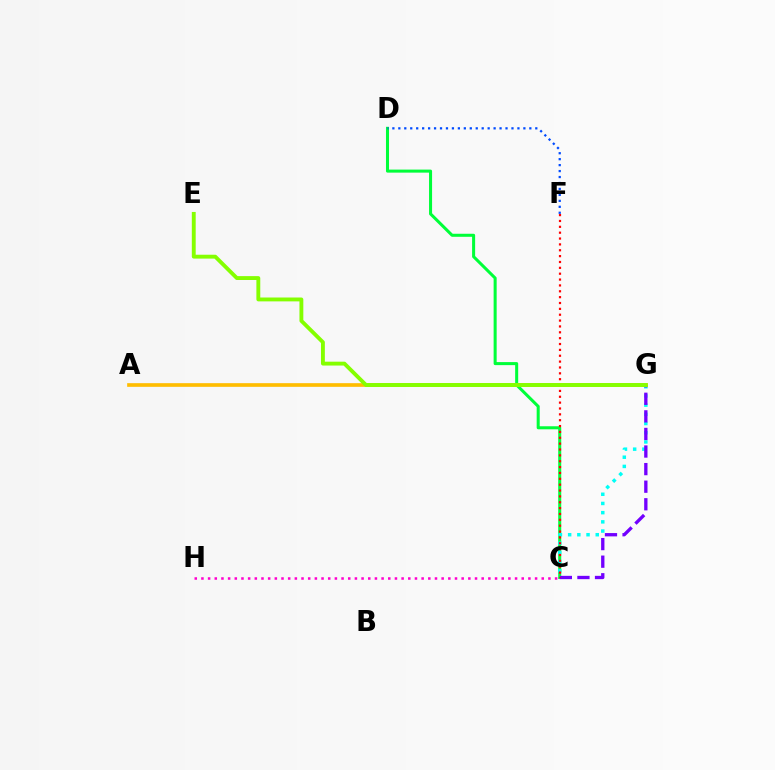{('C', 'D'): [{'color': '#00ff39', 'line_style': 'solid', 'thickness': 2.19}], ('C', 'G'): [{'color': '#00fff6', 'line_style': 'dotted', 'thickness': 2.5}, {'color': '#7200ff', 'line_style': 'dashed', 'thickness': 2.39}], ('A', 'G'): [{'color': '#ffbd00', 'line_style': 'solid', 'thickness': 2.64}], ('C', 'F'): [{'color': '#ff0000', 'line_style': 'dotted', 'thickness': 1.59}], ('C', 'H'): [{'color': '#ff00cf', 'line_style': 'dotted', 'thickness': 1.81}], ('E', 'G'): [{'color': '#84ff00', 'line_style': 'solid', 'thickness': 2.79}], ('D', 'F'): [{'color': '#004bff', 'line_style': 'dotted', 'thickness': 1.62}]}